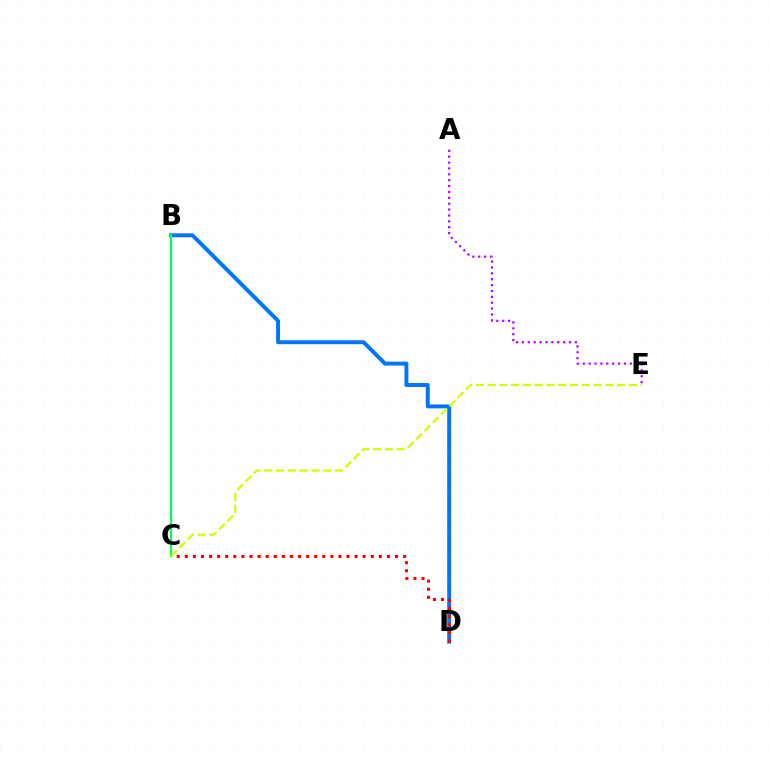{('A', 'E'): [{'color': '#b900ff', 'line_style': 'dotted', 'thickness': 1.6}], ('B', 'D'): [{'color': '#0074ff', 'line_style': 'solid', 'thickness': 2.83}], ('B', 'C'): [{'color': '#00ff5c', 'line_style': 'solid', 'thickness': 1.6}], ('C', 'E'): [{'color': '#d1ff00', 'line_style': 'dashed', 'thickness': 1.6}], ('C', 'D'): [{'color': '#ff0000', 'line_style': 'dotted', 'thickness': 2.2}]}